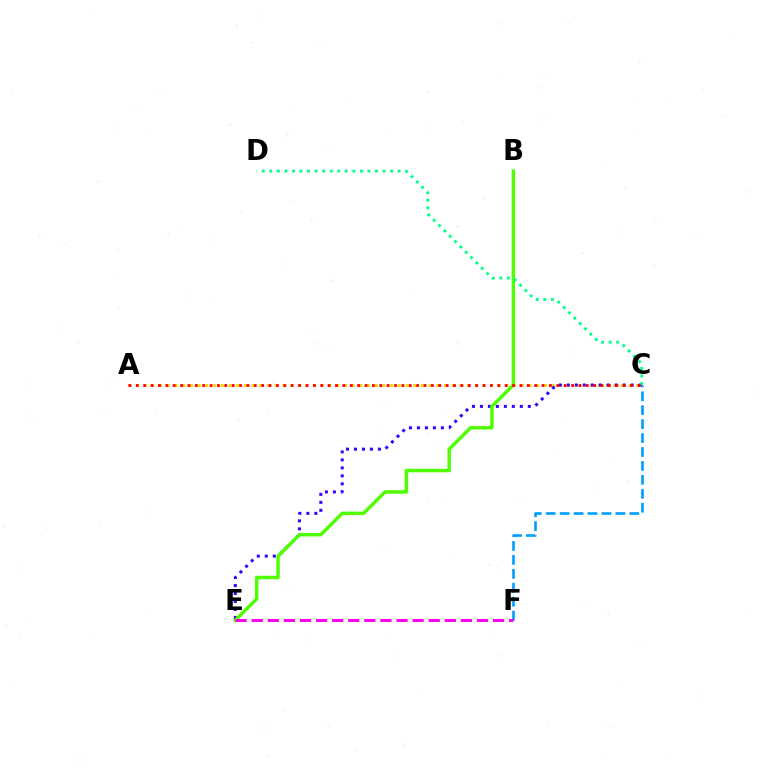{('A', 'C'): [{'color': '#ffd500', 'line_style': 'dotted', 'thickness': 2.09}, {'color': '#ff0000', 'line_style': 'dotted', 'thickness': 2.0}], ('C', 'F'): [{'color': '#009eff', 'line_style': 'dashed', 'thickness': 1.89}], ('C', 'E'): [{'color': '#3700ff', 'line_style': 'dotted', 'thickness': 2.17}], ('B', 'E'): [{'color': '#4fff00', 'line_style': 'solid', 'thickness': 2.48}], ('E', 'F'): [{'color': '#ff00ed', 'line_style': 'dashed', 'thickness': 2.19}], ('C', 'D'): [{'color': '#00ff86', 'line_style': 'dotted', 'thickness': 2.05}]}